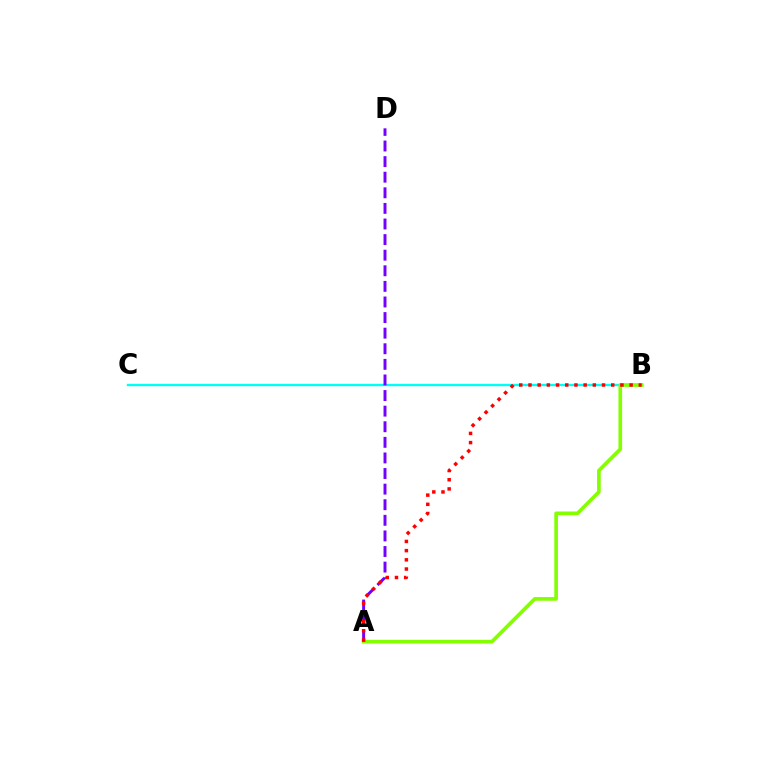{('B', 'C'): [{'color': '#00fff6', 'line_style': 'solid', 'thickness': 1.71}], ('A', 'B'): [{'color': '#84ff00', 'line_style': 'solid', 'thickness': 2.64}, {'color': '#ff0000', 'line_style': 'dotted', 'thickness': 2.5}], ('A', 'D'): [{'color': '#7200ff', 'line_style': 'dashed', 'thickness': 2.12}]}